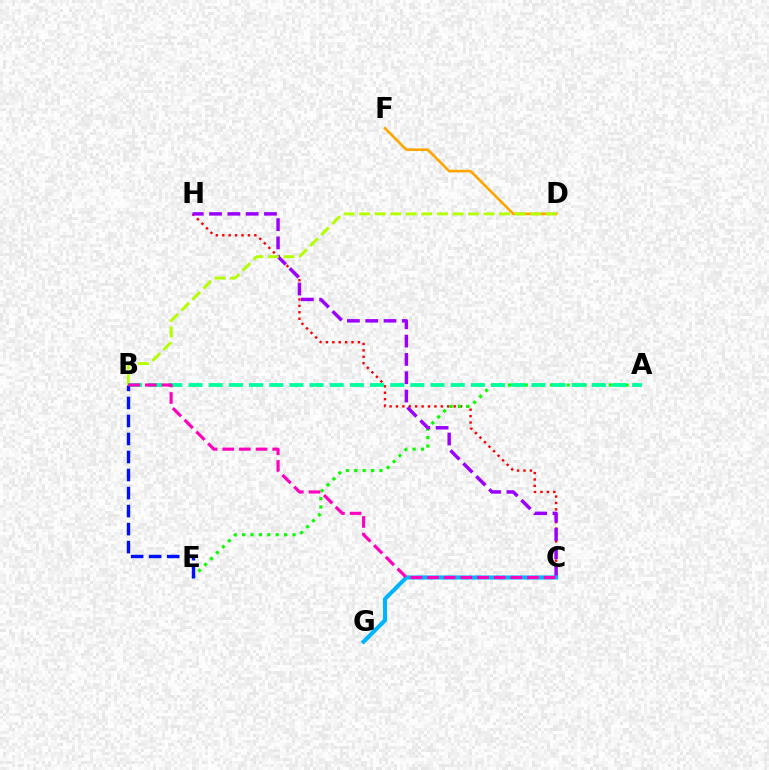{('C', 'H'): [{'color': '#ff0000', 'line_style': 'dotted', 'thickness': 1.74}, {'color': '#9b00ff', 'line_style': 'dashed', 'thickness': 2.49}], ('A', 'E'): [{'color': '#08ff00', 'line_style': 'dotted', 'thickness': 2.28}], ('D', 'F'): [{'color': '#ffa500', 'line_style': 'solid', 'thickness': 1.89}], ('B', 'D'): [{'color': '#b3ff00', 'line_style': 'dashed', 'thickness': 2.11}], ('A', 'B'): [{'color': '#00ff9d', 'line_style': 'dashed', 'thickness': 2.74}], ('B', 'E'): [{'color': '#0010ff', 'line_style': 'dashed', 'thickness': 2.45}], ('C', 'G'): [{'color': '#00b5ff', 'line_style': 'solid', 'thickness': 2.94}], ('B', 'C'): [{'color': '#ff00bd', 'line_style': 'dashed', 'thickness': 2.26}]}